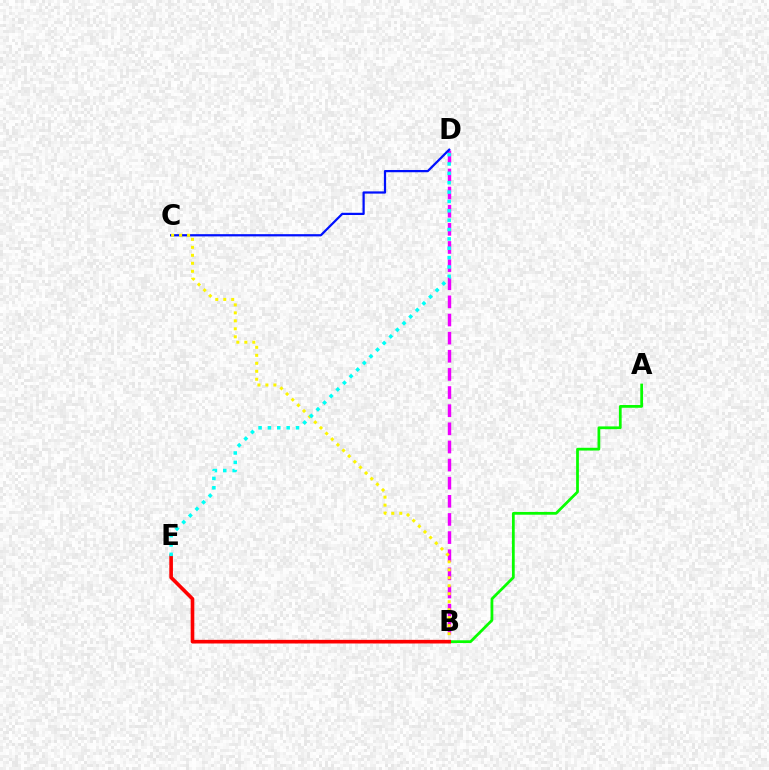{('B', 'D'): [{'color': '#ee00ff', 'line_style': 'dashed', 'thickness': 2.46}], ('C', 'D'): [{'color': '#0010ff', 'line_style': 'solid', 'thickness': 1.61}], ('B', 'C'): [{'color': '#fcf500', 'line_style': 'dotted', 'thickness': 2.17}], ('A', 'B'): [{'color': '#08ff00', 'line_style': 'solid', 'thickness': 1.98}], ('B', 'E'): [{'color': '#ff0000', 'line_style': 'solid', 'thickness': 2.61}], ('D', 'E'): [{'color': '#00fff6', 'line_style': 'dotted', 'thickness': 2.54}]}